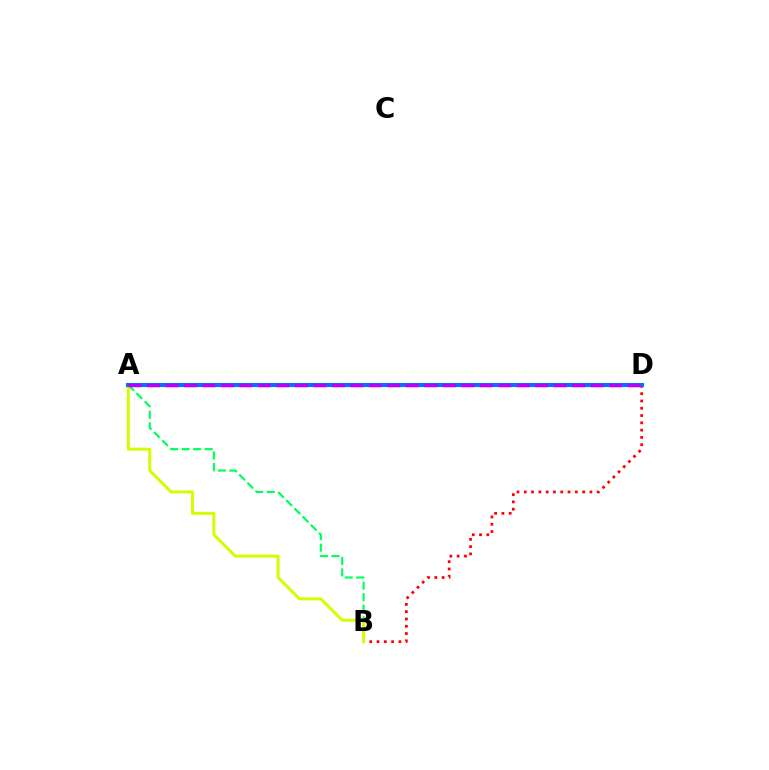{('A', 'B'): [{'color': '#00ff5c', 'line_style': 'dashed', 'thickness': 1.57}, {'color': '#d1ff00', 'line_style': 'solid', 'thickness': 2.15}], ('B', 'D'): [{'color': '#ff0000', 'line_style': 'dotted', 'thickness': 1.98}], ('A', 'D'): [{'color': '#0074ff', 'line_style': 'solid', 'thickness': 2.95}, {'color': '#b900ff', 'line_style': 'dashed', 'thickness': 2.51}]}